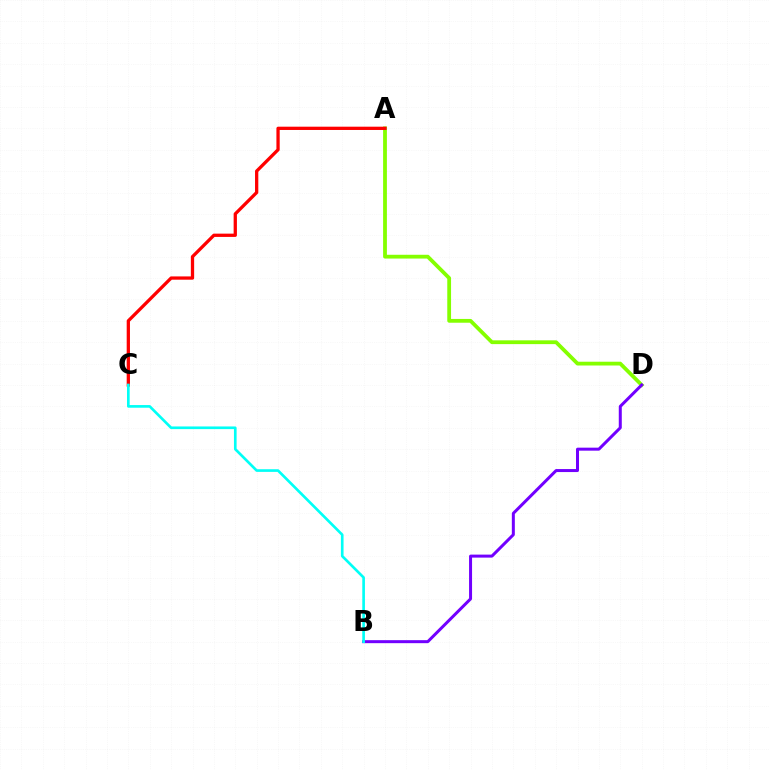{('A', 'D'): [{'color': '#84ff00', 'line_style': 'solid', 'thickness': 2.73}], ('A', 'C'): [{'color': '#ff0000', 'line_style': 'solid', 'thickness': 2.36}], ('B', 'D'): [{'color': '#7200ff', 'line_style': 'solid', 'thickness': 2.16}], ('B', 'C'): [{'color': '#00fff6', 'line_style': 'solid', 'thickness': 1.91}]}